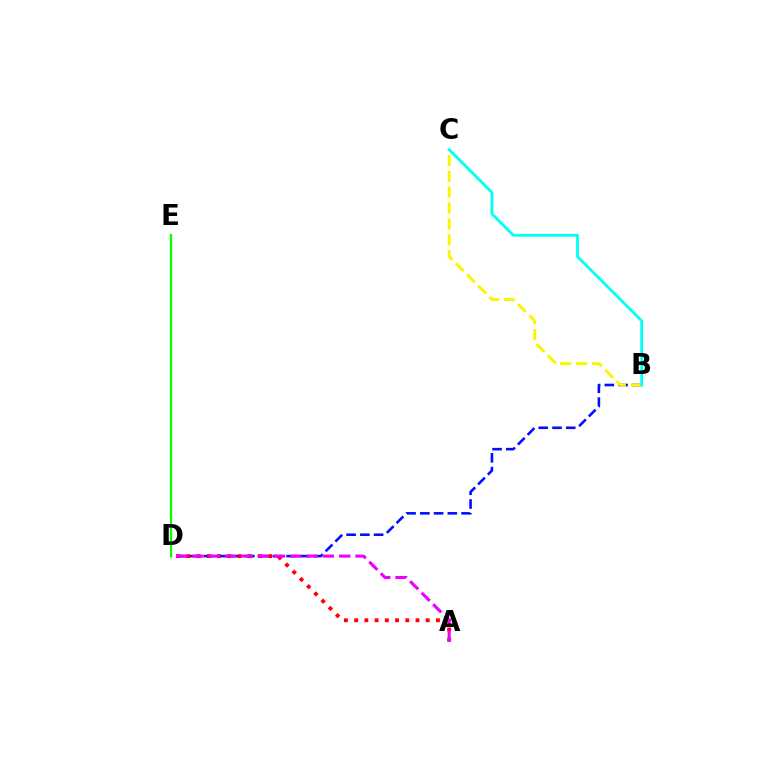{('B', 'D'): [{'color': '#0010ff', 'line_style': 'dashed', 'thickness': 1.87}], ('A', 'D'): [{'color': '#ff0000', 'line_style': 'dotted', 'thickness': 2.78}, {'color': '#ee00ff', 'line_style': 'dashed', 'thickness': 2.21}], ('B', 'C'): [{'color': '#fcf500', 'line_style': 'dashed', 'thickness': 2.15}, {'color': '#00fff6', 'line_style': 'solid', 'thickness': 2.0}], ('D', 'E'): [{'color': '#08ff00', 'line_style': 'solid', 'thickness': 1.63}]}